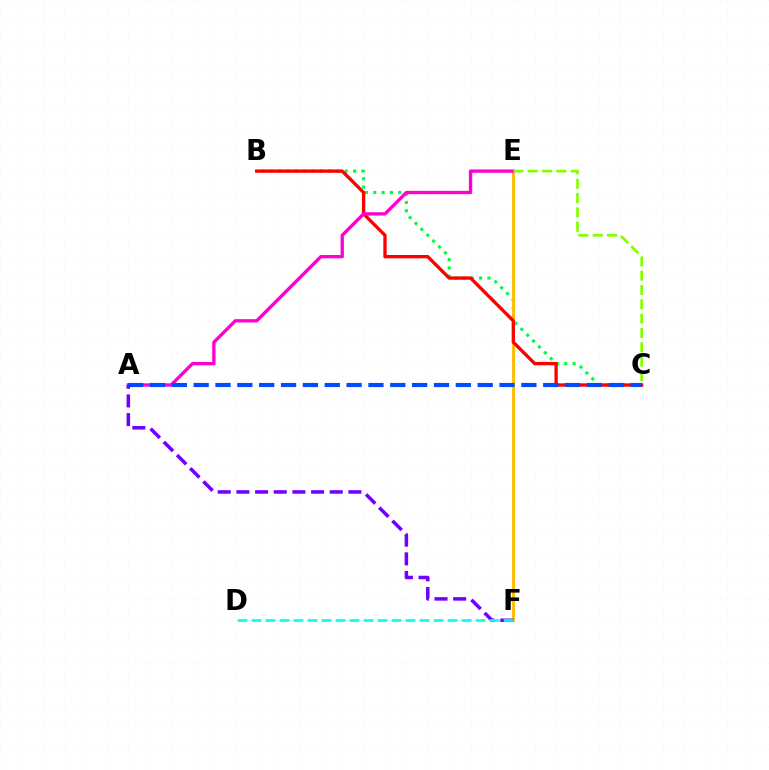{('B', 'C'): [{'color': '#00ff39', 'line_style': 'dotted', 'thickness': 2.26}, {'color': '#ff0000', 'line_style': 'solid', 'thickness': 2.4}], ('E', 'F'): [{'color': '#ffbd00', 'line_style': 'solid', 'thickness': 2.06}], ('A', 'E'): [{'color': '#ff00cf', 'line_style': 'solid', 'thickness': 2.4}], ('A', 'C'): [{'color': '#004bff', 'line_style': 'dashed', 'thickness': 2.97}], ('C', 'E'): [{'color': '#84ff00', 'line_style': 'dashed', 'thickness': 1.95}], ('A', 'F'): [{'color': '#7200ff', 'line_style': 'dashed', 'thickness': 2.54}], ('D', 'F'): [{'color': '#00fff6', 'line_style': 'dashed', 'thickness': 1.9}]}